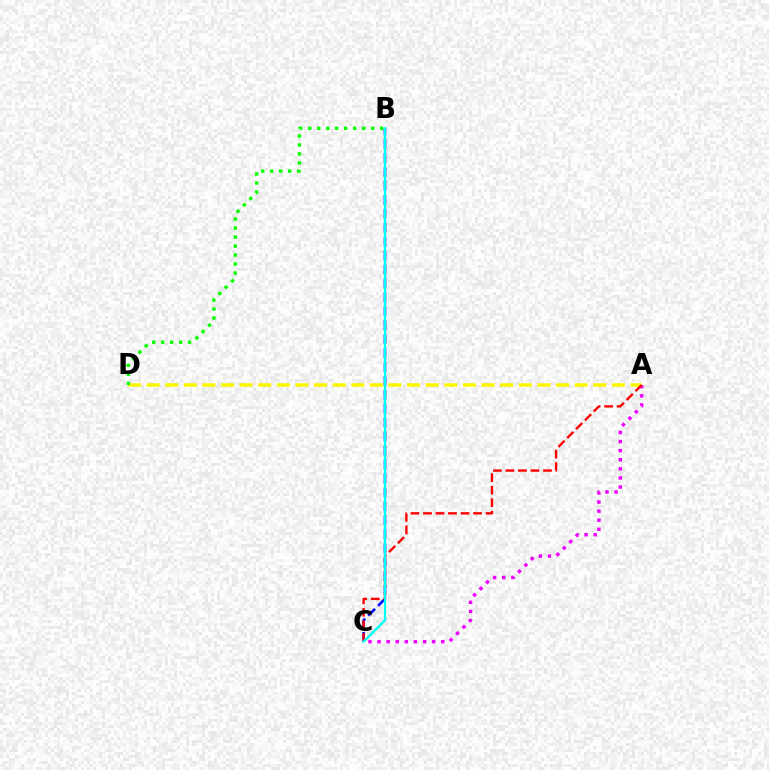{('A', 'C'): [{'color': '#ee00ff', 'line_style': 'dotted', 'thickness': 2.47}, {'color': '#ff0000', 'line_style': 'dashed', 'thickness': 1.7}], ('A', 'D'): [{'color': '#fcf500', 'line_style': 'dashed', 'thickness': 2.53}], ('B', 'D'): [{'color': '#08ff00', 'line_style': 'dotted', 'thickness': 2.44}], ('B', 'C'): [{'color': '#0010ff', 'line_style': 'dashed', 'thickness': 1.89}, {'color': '#00fff6', 'line_style': 'solid', 'thickness': 1.66}]}